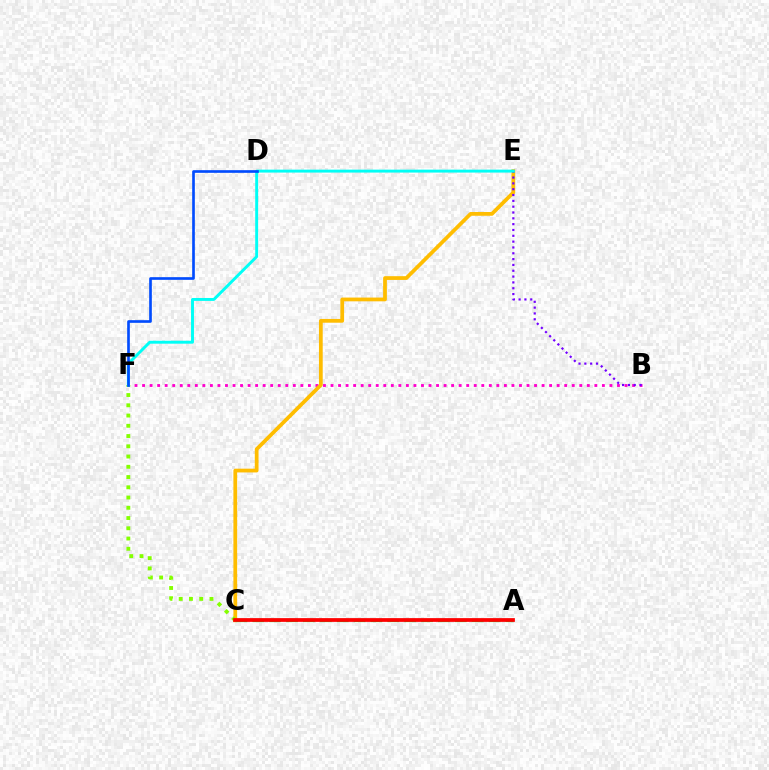{('B', 'F'): [{'color': '#ff00cf', 'line_style': 'dotted', 'thickness': 2.05}], ('C', 'E'): [{'color': '#ffbd00', 'line_style': 'solid', 'thickness': 2.7}], ('A', 'C'): [{'color': '#00ff39', 'line_style': 'dashed', 'thickness': 2.29}, {'color': '#ff0000', 'line_style': 'solid', 'thickness': 2.7}], ('C', 'F'): [{'color': '#84ff00', 'line_style': 'dotted', 'thickness': 2.78}], ('B', 'E'): [{'color': '#7200ff', 'line_style': 'dotted', 'thickness': 1.58}], ('E', 'F'): [{'color': '#00fff6', 'line_style': 'solid', 'thickness': 2.11}], ('D', 'F'): [{'color': '#004bff', 'line_style': 'solid', 'thickness': 1.91}]}